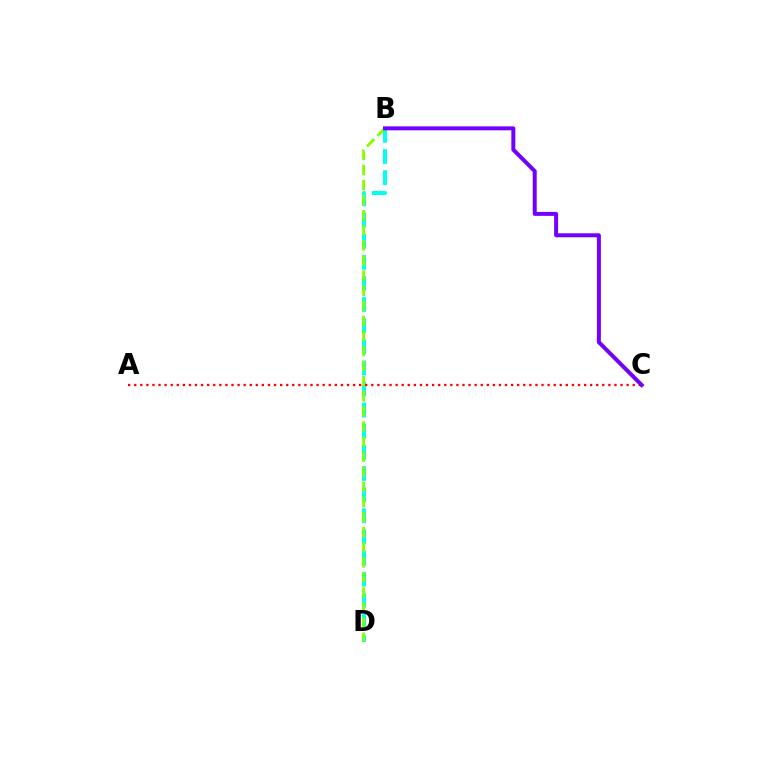{('B', 'D'): [{'color': '#00fff6', 'line_style': 'dashed', 'thickness': 2.87}, {'color': '#84ff00', 'line_style': 'dashed', 'thickness': 2.05}], ('A', 'C'): [{'color': '#ff0000', 'line_style': 'dotted', 'thickness': 1.65}], ('B', 'C'): [{'color': '#7200ff', 'line_style': 'solid', 'thickness': 2.87}]}